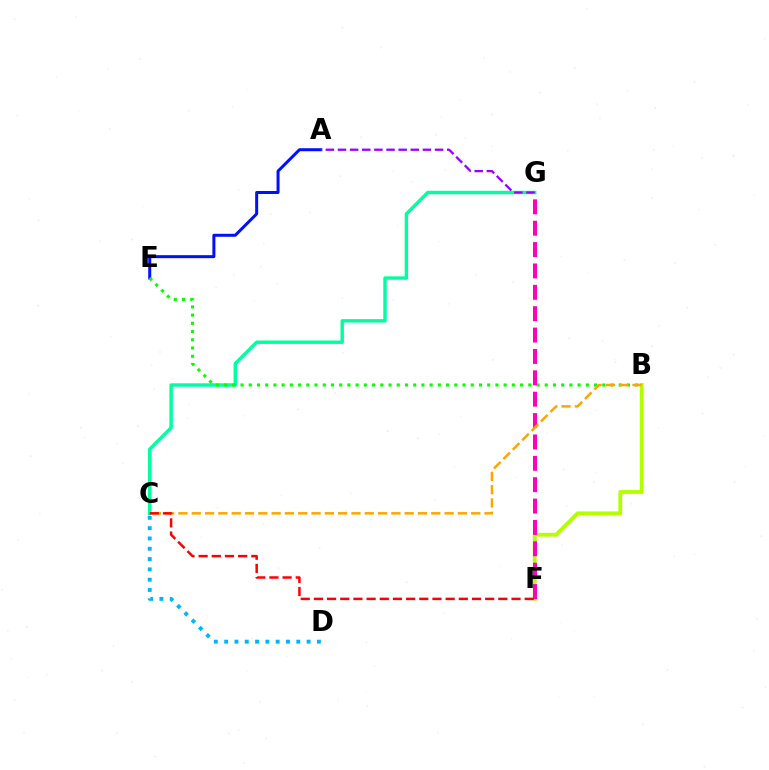{('A', 'E'): [{'color': '#0010ff', 'line_style': 'solid', 'thickness': 2.16}], ('C', 'G'): [{'color': '#00ff9d', 'line_style': 'solid', 'thickness': 2.45}], ('B', 'F'): [{'color': '#b3ff00', 'line_style': 'solid', 'thickness': 2.75}], ('B', 'E'): [{'color': '#08ff00', 'line_style': 'dotted', 'thickness': 2.23}], ('F', 'G'): [{'color': '#ff00bd', 'line_style': 'dashed', 'thickness': 2.9}], ('B', 'C'): [{'color': '#ffa500', 'line_style': 'dashed', 'thickness': 1.81}], ('A', 'G'): [{'color': '#9b00ff', 'line_style': 'dashed', 'thickness': 1.65}], ('C', 'F'): [{'color': '#ff0000', 'line_style': 'dashed', 'thickness': 1.79}], ('C', 'D'): [{'color': '#00b5ff', 'line_style': 'dotted', 'thickness': 2.8}]}